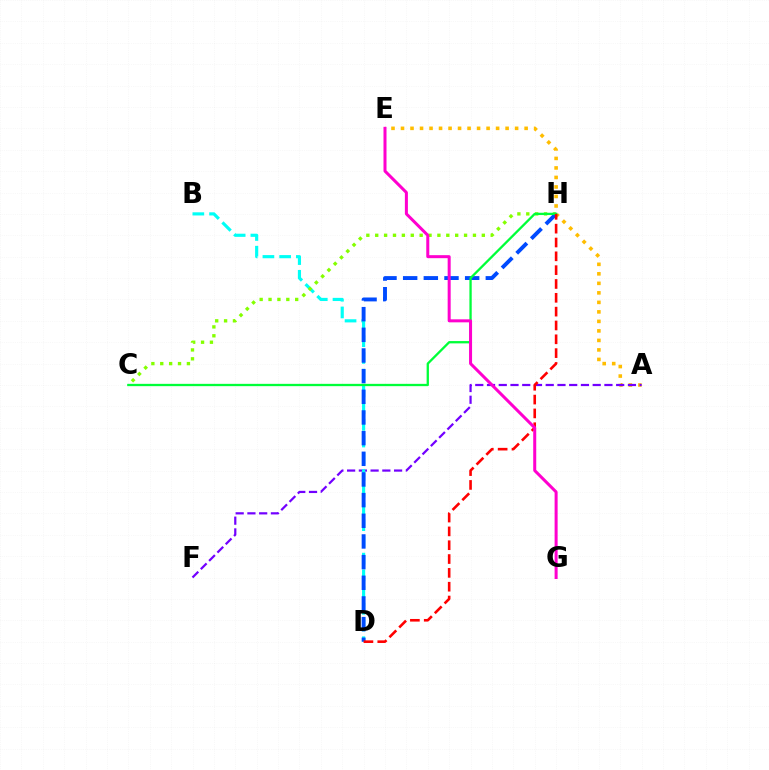{('A', 'E'): [{'color': '#ffbd00', 'line_style': 'dotted', 'thickness': 2.58}], ('A', 'F'): [{'color': '#7200ff', 'line_style': 'dashed', 'thickness': 1.6}], ('B', 'D'): [{'color': '#00fff6', 'line_style': 'dashed', 'thickness': 2.27}], ('C', 'H'): [{'color': '#84ff00', 'line_style': 'dotted', 'thickness': 2.41}, {'color': '#00ff39', 'line_style': 'solid', 'thickness': 1.66}], ('D', 'H'): [{'color': '#004bff', 'line_style': 'dashed', 'thickness': 2.81}, {'color': '#ff0000', 'line_style': 'dashed', 'thickness': 1.88}], ('E', 'G'): [{'color': '#ff00cf', 'line_style': 'solid', 'thickness': 2.17}]}